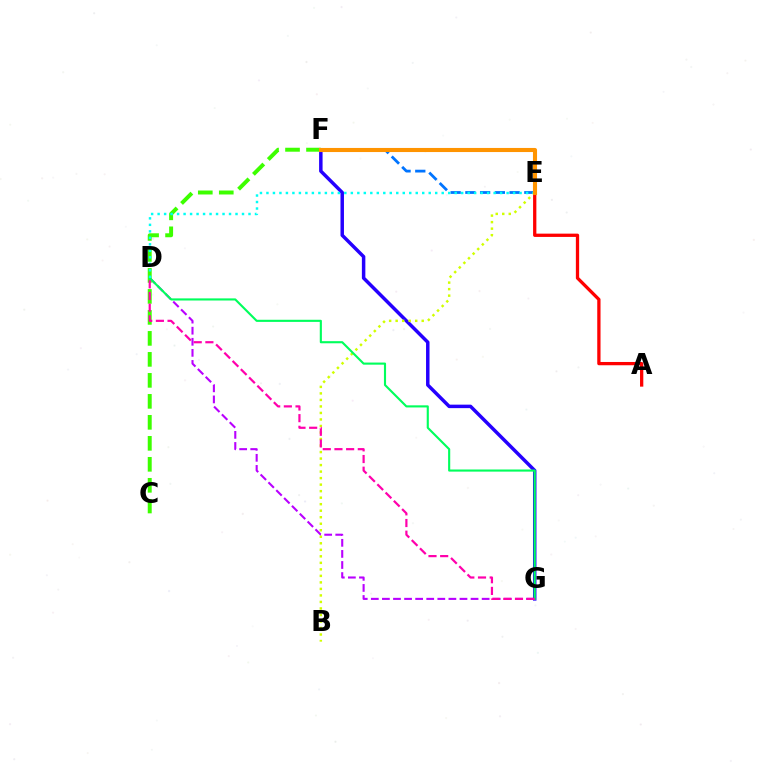{('D', 'G'): [{'color': '#b900ff', 'line_style': 'dashed', 'thickness': 1.51}, {'color': '#00ff5c', 'line_style': 'solid', 'thickness': 1.53}, {'color': '#ff00ac', 'line_style': 'dashed', 'thickness': 1.59}], ('C', 'F'): [{'color': '#3dff00', 'line_style': 'dashed', 'thickness': 2.85}], ('F', 'G'): [{'color': '#2500ff', 'line_style': 'solid', 'thickness': 2.5}], ('E', 'F'): [{'color': '#0074ff', 'line_style': 'dashed', 'thickness': 2.0}, {'color': '#ff9400', 'line_style': 'solid', 'thickness': 2.95}], ('B', 'E'): [{'color': '#d1ff00', 'line_style': 'dotted', 'thickness': 1.77}], ('D', 'E'): [{'color': '#00fff6', 'line_style': 'dotted', 'thickness': 1.76}], ('A', 'E'): [{'color': '#ff0000', 'line_style': 'solid', 'thickness': 2.36}]}